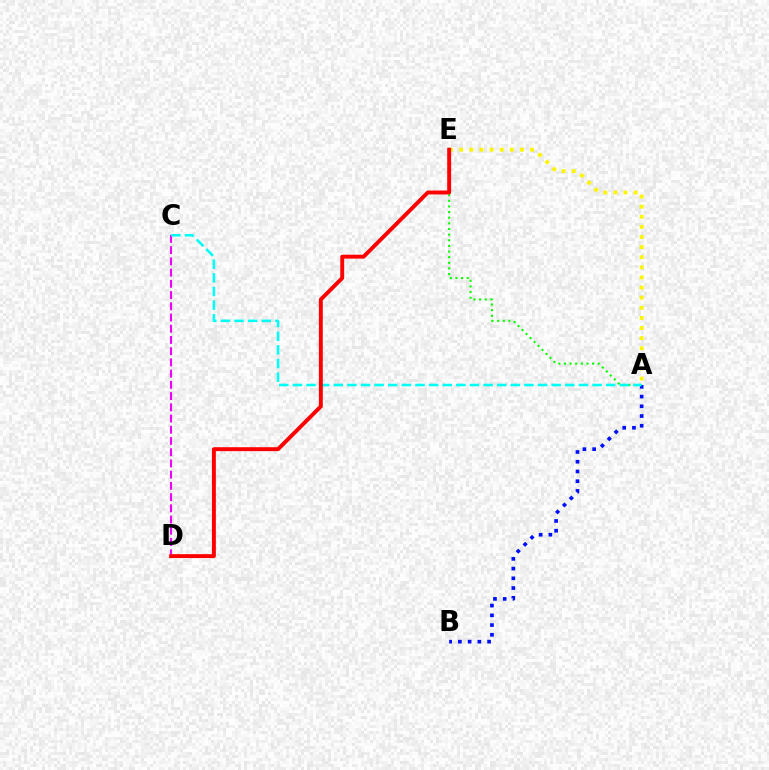{('A', 'E'): [{'color': '#08ff00', 'line_style': 'dotted', 'thickness': 1.53}, {'color': '#fcf500', 'line_style': 'dotted', 'thickness': 2.75}], ('C', 'D'): [{'color': '#ee00ff', 'line_style': 'dashed', 'thickness': 1.52}], ('A', 'B'): [{'color': '#0010ff', 'line_style': 'dotted', 'thickness': 2.64}], ('A', 'C'): [{'color': '#00fff6', 'line_style': 'dashed', 'thickness': 1.85}], ('D', 'E'): [{'color': '#ff0000', 'line_style': 'solid', 'thickness': 2.82}]}